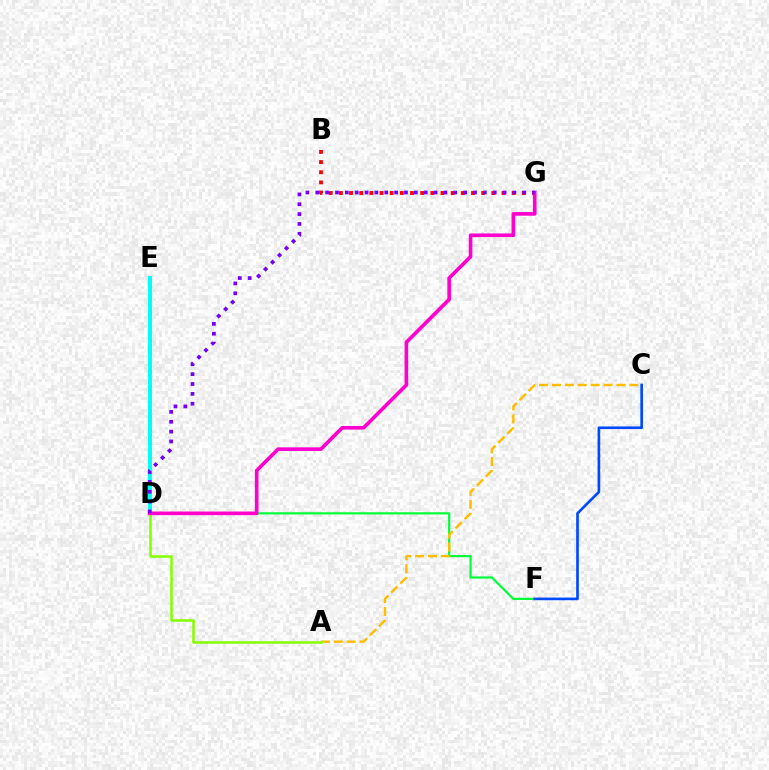{('D', 'F'): [{'color': '#00ff39', 'line_style': 'solid', 'thickness': 1.58}], ('A', 'C'): [{'color': '#ffbd00', 'line_style': 'dashed', 'thickness': 1.75}], ('D', 'E'): [{'color': '#00fff6', 'line_style': 'solid', 'thickness': 2.92}], ('A', 'D'): [{'color': '#84ff00', 'line_style': 'solid', 'thickness': 1.81}], ('B', 'G'): [{'color': '#ff0000', 'line_style': 'dotted', 'thickness': 2.76}], ('D', 'G'): [{'color': '#ff00cf', 'line_style': 'solid', 'thickness': 2.62}, {'color': '#7200ff', 'line_style': 'dotted', 'thickness': 2.68}], ('C', 'F'): [{'color': '#004bff', 'line_style': 'solid', 'thickness': 1.93}]}